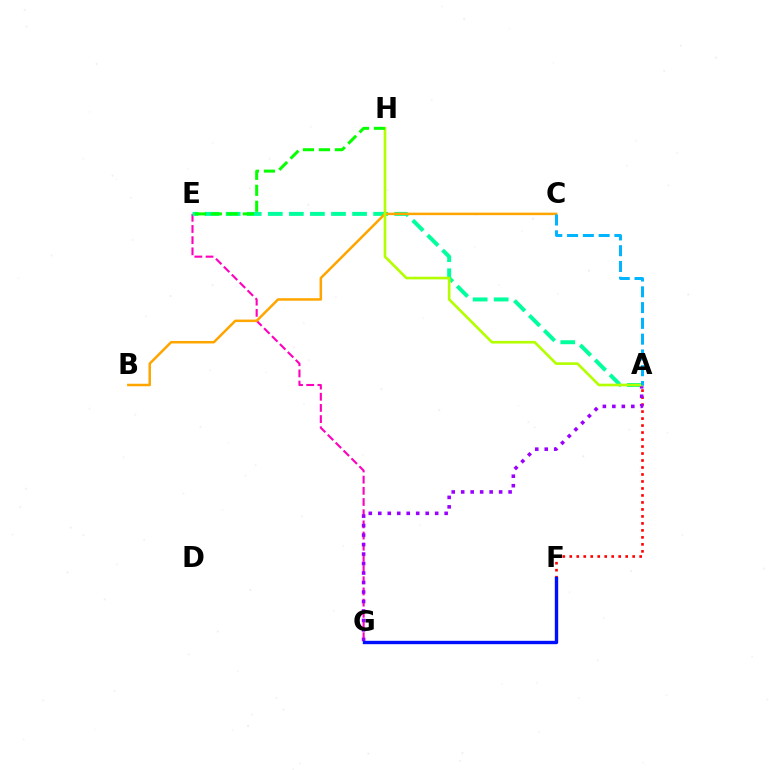{('A', 'F'): [{'color': '#ff0000', 'line_style': 'dotted', 'thickness': 1.9}], ('E', 'G'): [{'color': '#ff00bd', 'line_style': 'dashed', 'thickness': 1.52}], ('A', 'E'): [{'color': '#00ff9d', 'line_style': 'dashed', 'thickness': 2.86}], ('B', 'C'): [{'color': '#ffa500', 'line_style': 'solid', 'thickness': 1.81}], ('A', 'G'): [{'color': '#9b00ff', 'line_style': 'dotted', 'thickness': 2.58}], ('A', 'H'): [{'color': '#b3ff00', 'line_style': 'solid', 'thickness': 1.89}], ('E', 'H'): [{'color': '#08ff00', 'line_style': 'dashed', 'thickness': 2.17}], ('F', 'G'): [{'color': '#0010ff', 'line_style': 'solid', 'thickness': 2.43}], ('A', 'C'): [{'color': '#00b5ff', 'line_style': 'dashed', 'thickness': 2.14}]}